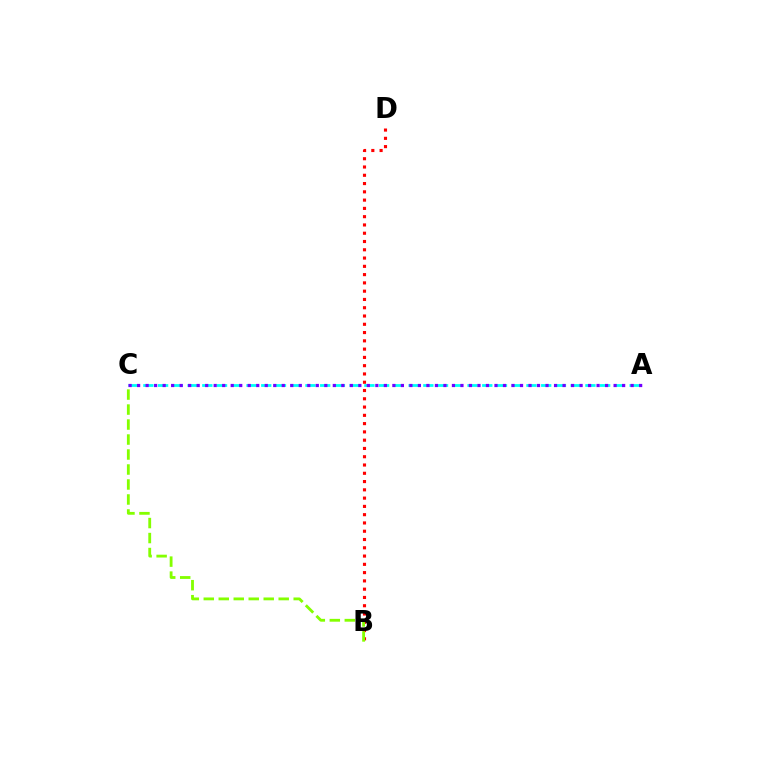{('A', 'C'): [{'color': '#00fff6', 'line_style': 'dashed', 'thickness': 2.0}, {'color': '#7200ff', 'line_style': 'dotted', 'thickness': 2.31}], ('B', 'D'): [{'color': '#ff0000', 'line_style': 'dotted', 'thickness': 2.25}], ('B', 'C'): [{'color': '#84ff00', 'line_style': 'dashed', 'thickness': 2.04}]}